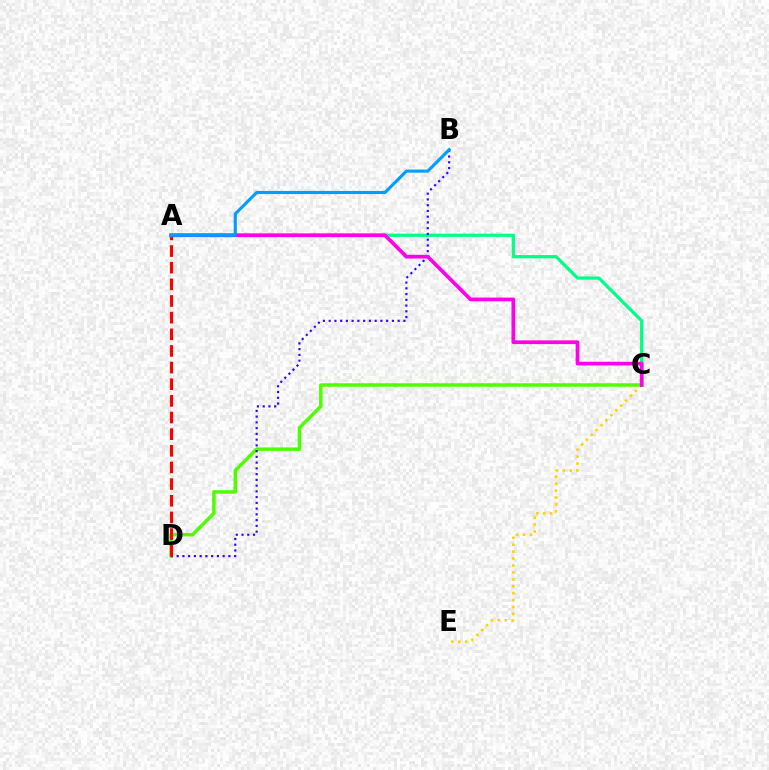{('C', 'D'): [{'color': '#4fff00', 'line_style': 'solid', 'thickness': 2.51}], ('C', 'E'): [{'color': '#ffd500', 'line_style': 'dotted', 'thickness': 1.88}], ('A', 'C'): [{'color': '#00ff86', 'line_style': 'solid', 'thickness': 2.33}, {'color': '#ff00ed', 'line_style': 'solid', 'thickness': 2.67}], ('B', 'D'): [{'color': '#3700ff', 'line_style': 'dotted', 'thickness': 1.56}], ('A', 'D'): [{'color': '#ff0000', 'line_style': 'dashed', 'thickness': 2.26}], ('A', 'B'): [{'color': '#009eff', 'line_style': 'solid', 'thickness': 2.25}]}